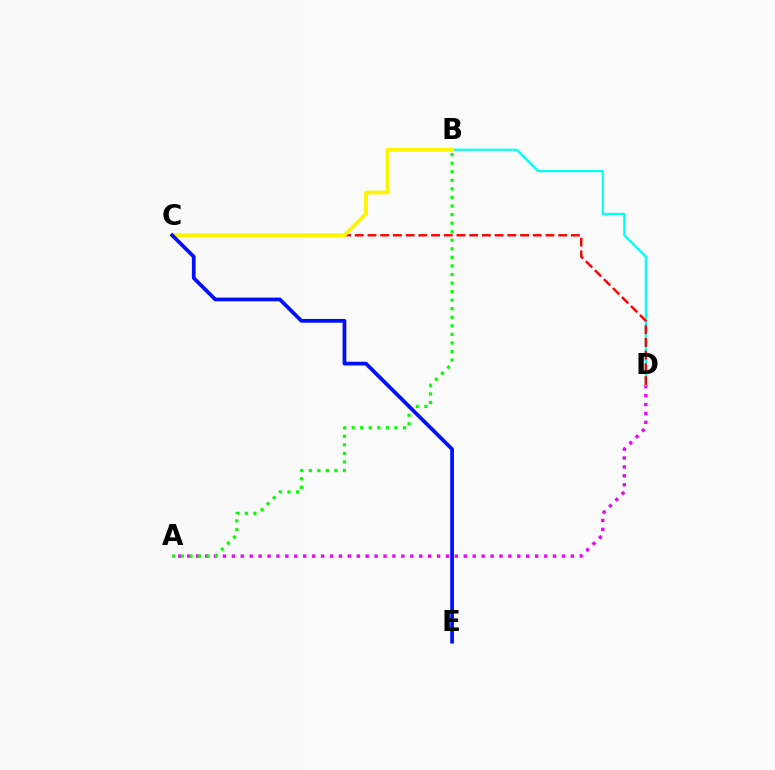{('A', 'D'): [{'color': '#ee00ff', 'line_style': 'dotted', 'thickness': 2.42}], ('B', 'D'): [{'color': '#00fff6', 'line_style': 'solid', 'thickness': 1.57}], ('C', 'D'): [{'color': '#ff0000', 'line_style': 'dashed', 'thickness': 1.73}], ('A', 'B'): [{'color': '#08ff00', 'line_style': 'dotted', 'thickness': 2.33}], ('B', 'C'): [{'color': '#fcf500', 'line_style': 'solid', 'thickness': 2.74}], ('C', 'E'): [{'color': '#0010ff', 'line_style': 'solid', 'thickness': 2.7}]}